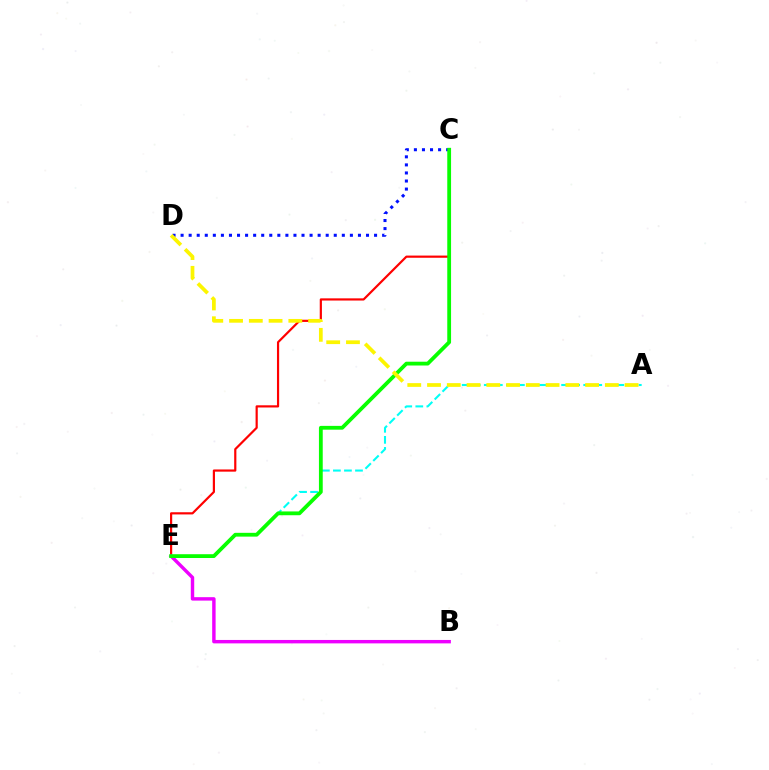{('A', 'E'): [{'color': '#00fff6', 'line_style': 'dashed', 'thickness': 1.5}], ('C', 'E'): [{'color': '#ff0000', 'line_style': 'solid', 'thickness': 1.58}, {'color': '#08ff00', 'line_style': 'solid', 'thickness': 2.73}], ('B', 'E'): [{'color': '#ee00ff', 'line_style': 'solid', 'thickness': 2.46}], ('C', 'D'): [{'color': '#0010ff', 'line_style': 'dotted', 'thickness': 2.19}], ('A', 'D'): [{'color': '#fcf500', 'line_style': 'dashed', 'thickness': 2.68}]}